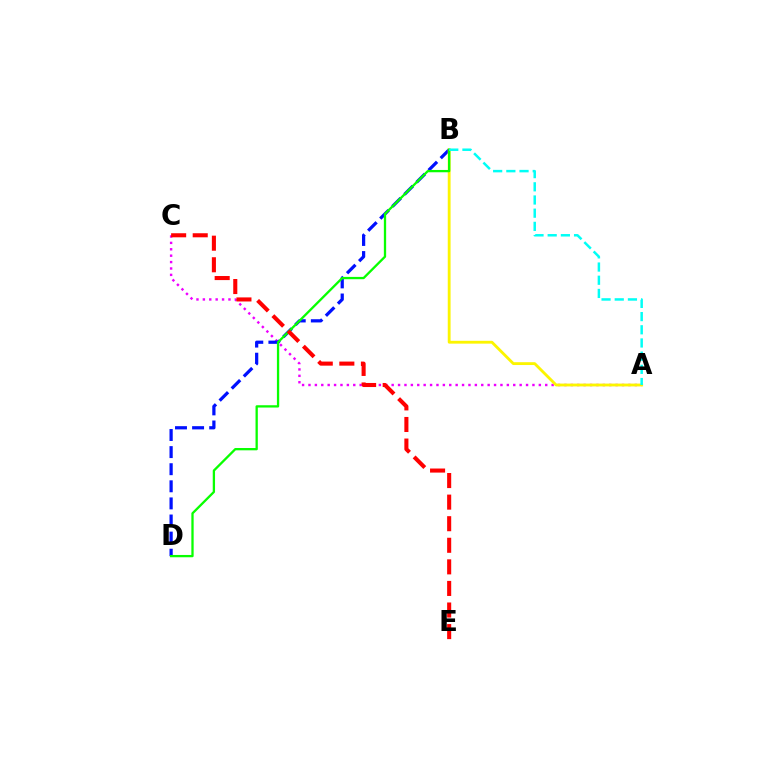{('A', 'C'): [{'color': '#ee00ff', 'line_style': 'dotted', 'thickness': 1.74}], ('B', 'D'): [{'color': '#0010ff', 'line_style': 'dashed', 'thickness': 2.32}, {'color': '#08ff00', 'line_style': 'solid', 'thickness': 1.66}], ('A', 'B'): [{'color': '#fcf500', 'line_style': 'solid', 'thickness': 2.04}, {'color': '#00fff6', 'line_style': 'dashed', 'thickness': 1.79}], ('C', 'E'): [{'color': '#ff0000', 'line_style': 'dashed', 'thickness': 2.93}]}